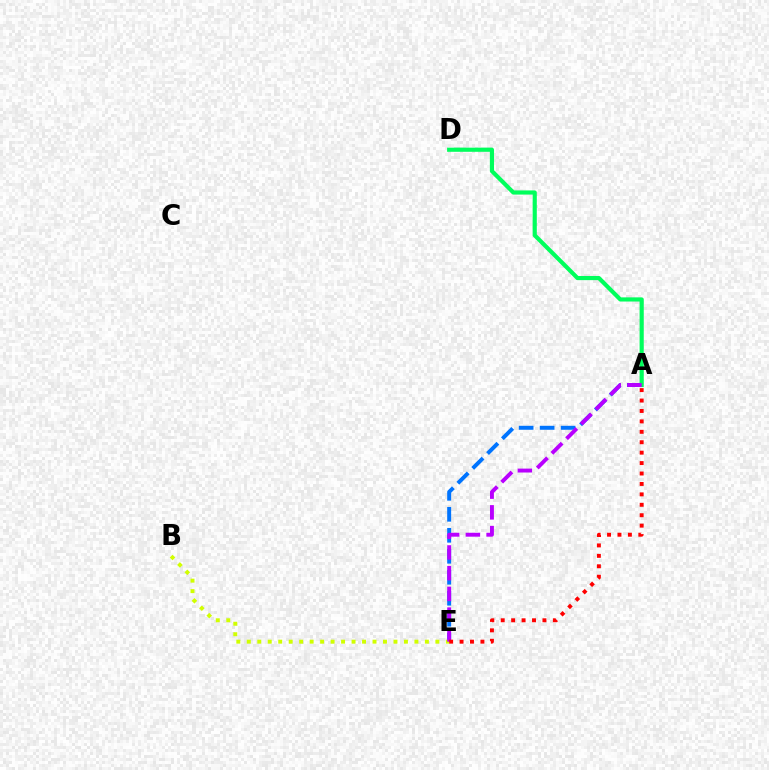{('A', 'E'): [{'color': '#0074ff', 'line_style': 'dashed', 'thickness': 2.85}, {'color': '#b900ff', 'line_style': 'dashed', 'thickness': 2.81}, {'color': '#ff0000', 'line_style': 'dotted', 'thickness': 2.83}], ('B', 'E'): [{'color': '#d1ff00', 'line_style': 'dotted', 'thickness': 2.85}], ('A', 'D'): [{'color': '#00ff5c', 'line_style': 'solid', 'thickness': 2.99}]}